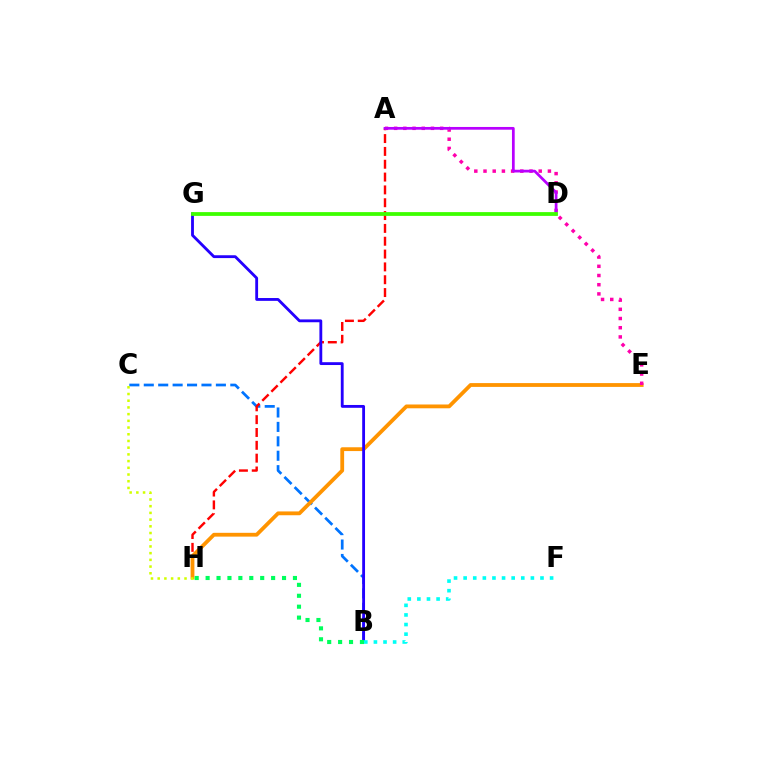{('B', 'C'): [{'color': '#0074ff', 'line_style': 'dashed', 'thickness': 1.96}], ('A', 'H'): [{'color': '#ff0000', 'line_style': 'dashed', 'thickness': 1.74}], ('E', 'H'): [{'color': '#ff9400', 'line_style': 'solid', 'thickness': 2.74}], ('A', 'E'): [{'color': '#ff00ac', 'line_style': 'dotted', 'thickness': 2.5}], ('B', 'G'): [{'color': '#2500ff', 'line_style': 'solid', 'thickness': 2.04}], ('B', 'F'): [{'color': '#00fff6', 'line_style': 'dotted', 'thickness': 2.61}], ('C', 'H'): [{'color': '#d1ff00', 'line_style': 'dotted', 'thickness': 1.82}], ('A', 'D'): [{'color': '#b900ff', 'line_style': 'solid', 'thickness': 1.97}], ('D', 'G'): [{'color': '#3dff00', 'line_style': 'solid', 'thickness': 2.72}], ('B', 'H'): [{'color': '#00ff5c', 'line_style': 'dotted', 'thickness': 2.97}]}